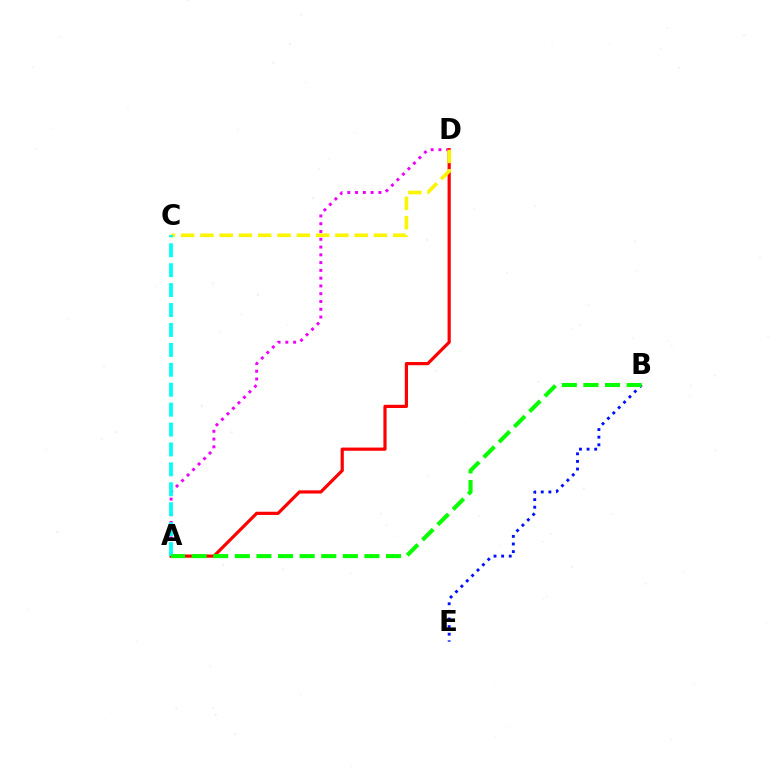{('A', 'D'): [{'color': '#ee00ff', 'line_style': 'dotted', 'thickness': 2.11}, {'color': '#ff0000', 'line_style': 'solid', 'thickness': 2.3}], ('C', 'D'): [{'color': '#fcf500', 'line_style': 'dashed', 'thickness': 2.62}], ('B', 'E'): [{'color': '#0010ff', 'line_style': 'dotted', 'thickness': 2.07}], ('A', 'C'): [{'color': '#00fff6', 'line_style': 'dashed', 'thickness': 2.71}], ('A', 'B'): [{'color': '#08ff00', 'line_style': 'dashed', 'thickness': 2.93}]}